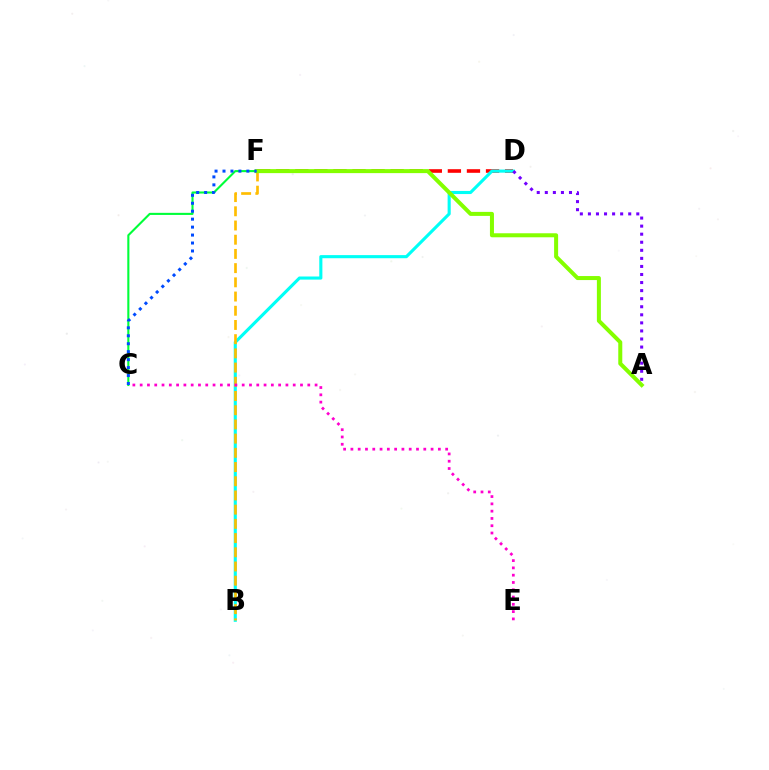{('D', 'F'): [{'color': '#ff0000', 'line_style': 'dashed', 'thickness': 2.59}], ('B', 'D'): [{'color': '#00fff6', 'line_style': 'solid', 'thickness': 2.24}], ('B', 'F'): [{'color': '#ffbd00', 'line_style': 'dashed', 'thickness': 1.93}], ('A', 'D'): [{'color': '#7200ff', 'line_style': 'dotted', 'thickness': 2.19}], ('C', 'F'): [{'color': '#00ff39', 'line_style': 'solid', 'thickness': 1.51}, {'color': '#004bff', 'line_style': 'dotted', 'thickness': 2.16}], ('A', 'F'): [{'color': '#84ff00', 'line_style': 'solid', 'thickness': 2.89}], ('C', 'E'): [{'color': '#ff00cf', 'line_style': 'dotted', 'thickness': 1.98}]}